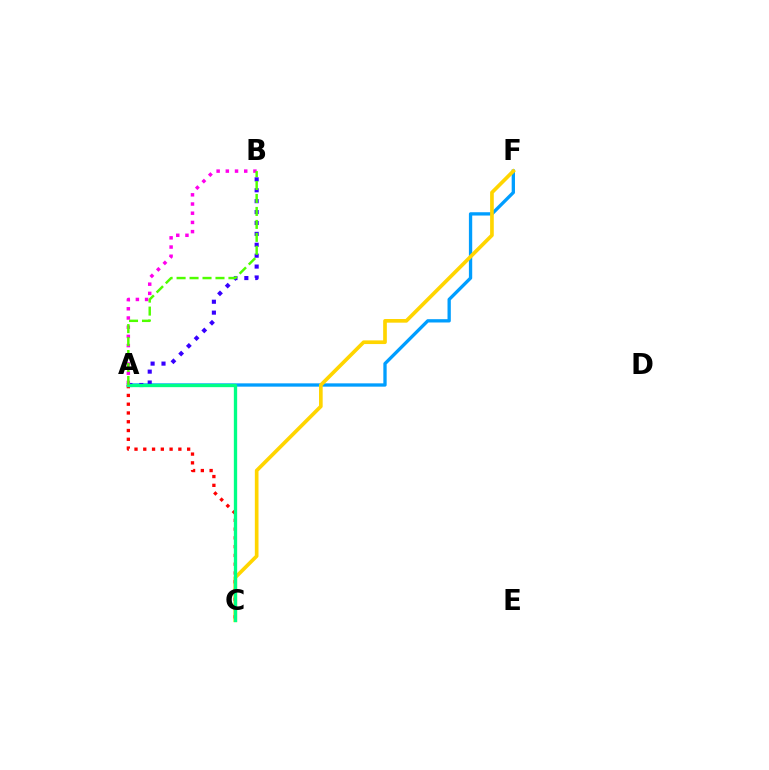{('A', 'F'): [{'color': '#009eff', 'line_style': 'solid', 'thickness': 2.38}], ('C', 'F'): [{'color': '#ffd500', 'line_style': 'solid', 'thickness': 2.64}], ('A', 'B'): [{'color': '#3700ff', 'line_style': 'dotted', 'thickness': 2.96}, {'color': '#ff00ed', 'line_style': 'dotted', 'thickness': 2.5}, {'color': '#4fff00', 'line_style': 'dashed', 'thickness': 1.76}], ('A', 'C'): [{'color': '#ff0000', 'line_style': 'dotted', 'thickness': 2.38}, {'color': '#00ff86', 'line_style': 'solid', 'thickness': 2.39}]}